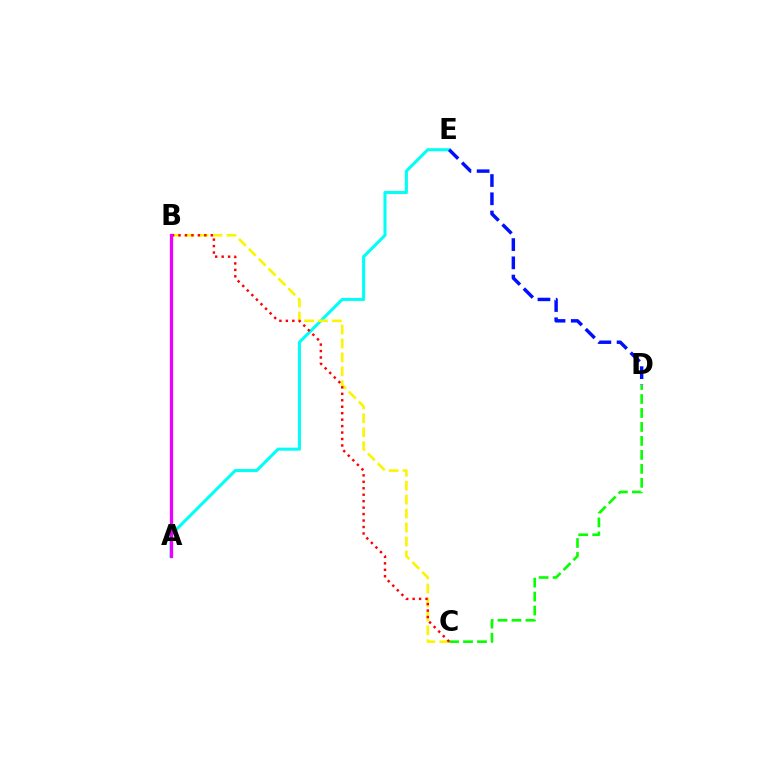{('C', 'D'): [{'color': '#08ff00', 'line_style': 'dashed', 'thickness': 1.9}], ('A', 'E'): [{'color': '#00fff6', 'line_style': 'solid', 'thickness': 2.2}], ('D', 'E'): [{'color': '#0010ff', 'line_style': 'dashed', 'thickness': 2.48}], ('B', 'C'): [{'color': '#fcf500', 'line_style': 'dashed', 'thickness': 1.9}, {'color': '#ff0000', 'line_style': 'dotted', 'thickness': 1.75}], ('A', 'B'): [{'color': '#ee00ff', 'line_style': 'solid', 'thickness': 2.35}]}